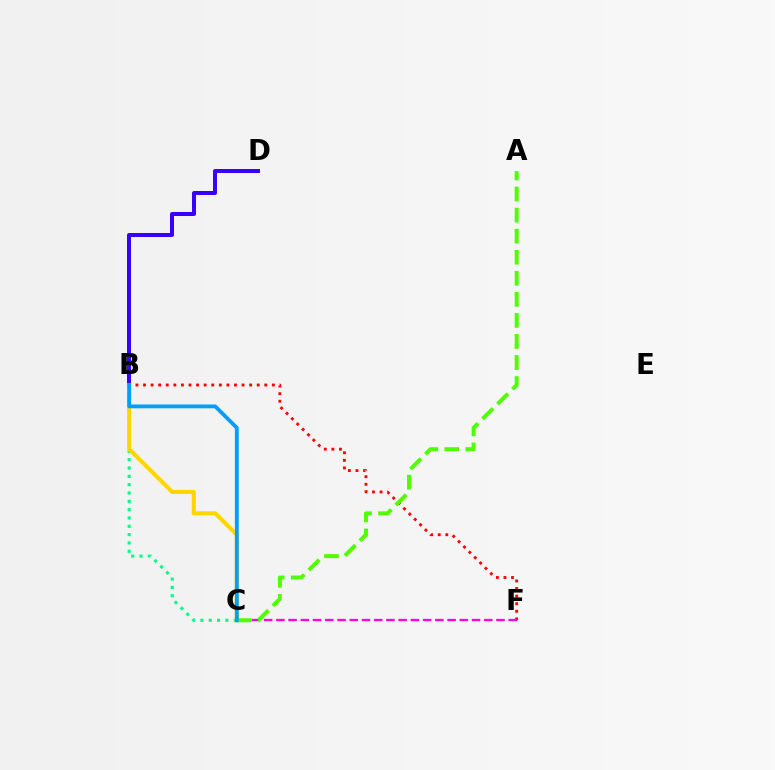{('B', 'F'): [{'color': '#ff0000', 'line_style': 'dotted', 'thickness': 2.06}], ('B', 'C'): [{'color': '#00ff86', 'line_style': 'dotted', 'thickness': 2.26}, {'color': '#ffd500', 'line_style': 'solid', 'thickness': 2.91}, {'color': '#009eff', 'line_style': 'solid', 'thickness': 2.76}], ('B', 'D'): [{'color': '#3700ff', 'line_style': 'solid', 'thickness': 2.87}], ('C', 'F'): [{'color': '#ff00ed', 'line_style': 'dashed', 'thickness': 1.66}], ('A', 'C'): [{'color': '#4fff00', 'line_style': 'dashed', 'thickness': 2.86}]}